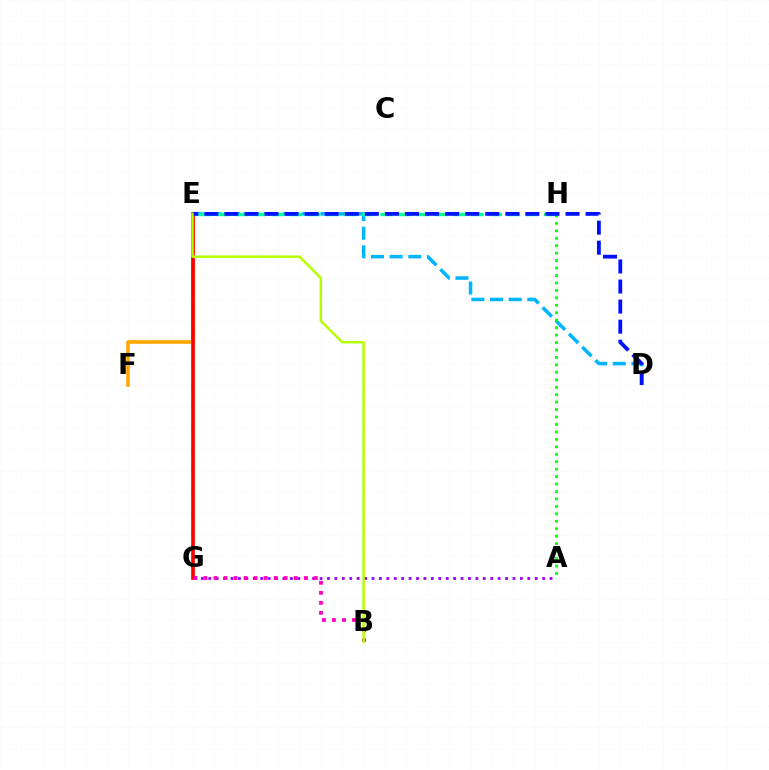{('A', 'G'): [{'color': '#9b00ff', 'line_style': 'dotted', 'thickness': 2.02}], ('D', 'E'): [{'color': '#00b5ff', 'line_style': 'dashed', 'thickness': 2.53}, {'color': '#0010ff', 'line_style': 'dashed', 'thickness': 2.73}], ('E', 'F'): [{'color': '#ffa500', 'line_style': 'solid', 'thickness': 2.59}], ('E', 'G'): [{'color': '#ff0000', 'line_style': 'solid', 'thickness': 2.65}], ('B', 'G'): [{'color': '#ff00bd', 'line_style': 'dotted', 'thickness': 2.73}], ('E', 'H'): [{'color': '#00ff9d', 'line_style': 'dashed', 'thickness': 2.47}], ('A', 'H'): [{'color': '#08ff00', 'line_style': 'dotted', 'thickness': 2.02}], ('B', 'E'): [{'color': '#b3ff00', 'line_style': 'solid', 'thickness': 1.77}]}